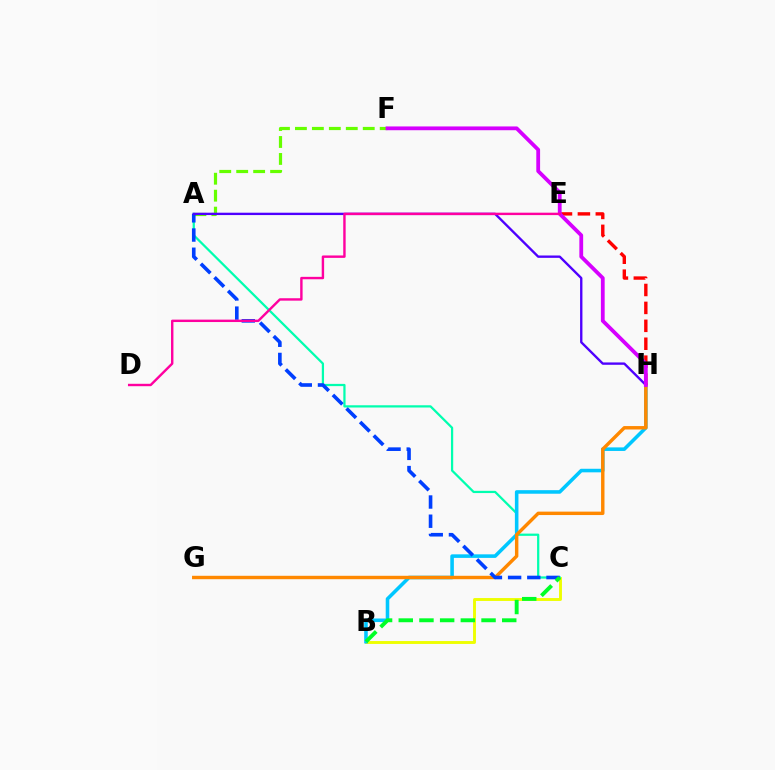{('B', 'C'): [{'color': '#eeff00', 'line_style': 'solid', 'thickness': 2.08}, {'color': '#00ff27', 'line_style': 'dashed', 'thickness': 2.81}], ('A', 'C'): [{'color': '#00ffaf', 'line_style': 'solid', 'thickness': 1.61}, {'color': '#003fff', 'line_style': 'dashed', 'thickness': 2.61}], ('A', 'F'): [{'color': '#66ff00', 'line_style': 'dashed', 'thickness': 2.3}], ('B', 'H'): [{'color': '#00c7ff', 'line_style': 'solid', 'thickness': 2.57}], ('G', 'H'): [{'color': '#ff8800', 'line_style': 'solid', 'thickness': 2.47}], ('E', 'H'): [{'color': '#ff0000', 'line_style': 'dashed', 'thickness': 2.43}], ('A', 'H'): [{'color': '#4f00ff', 'line_style': 'solid', 'thickness': 1.69}], ('F', 'H'): [{'color': '#d600ff', 'line_style': 'solid', 'thickness': 2.73}], ('D', 'E'): [{'color': '#ff00a0', 'line_style': 'solid', 'thickness': 1.74}]}